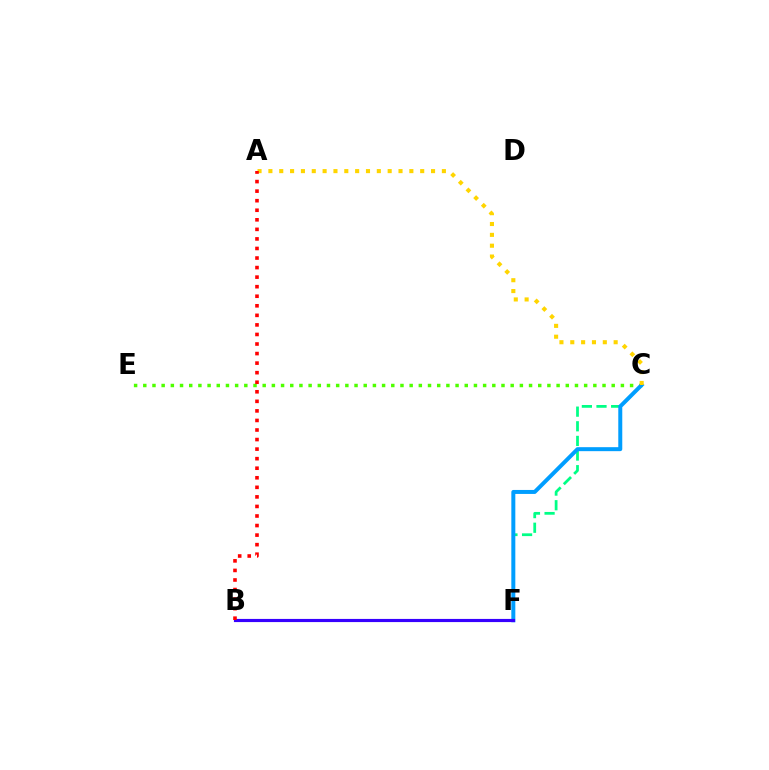{('C', 'F'): [{'color': '#00ff86', 'line_style': 'dashed', 'thickness': 1.99}, {'color': '#009eff', 'line_style': 'solid', 'thickness': 2.87}], ('C', 'E'): [{'color': '#4fff00', 'line_style': 'dotted', 'thickness': 2.5}], ('B', 'F'): [{'color': '#ff00ed', 'line_style': 'dotted', 'thickness': 1.89}, {'color': '#3700ff', 'line_style': 'solid', 'thickness': 2.27}], ('A', 'C'): [{'color': '#ffd500', 'line_style': 'dotted', 'thickness': 2.95}], ('A', 'B'): [{'color': '#ff0000', 'line_style': 'dotted', 'thickness': 2.6}]}